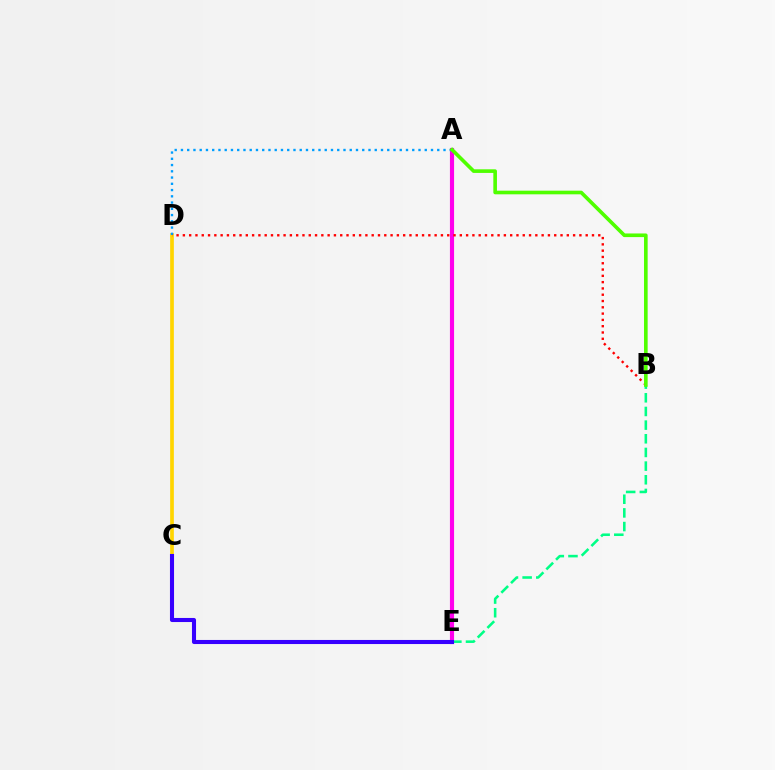{('A', 'E'): [{'color': '#ff00ed', 'line_style': 'solid', 'thickness': 2.97}], ('C', 'D'): [{'color': '#ffd500', 'line_style': 'solid', 'thickness': 2.66}], ('A', 'D'): [{'color': '#009eff', 'line_style': 'dotted', 'thickness': 1.7}], ('B', 'E'): [{'color': '#00ff86', 'line_style': 'dashed', 'thickness': 1.86}], ('C', 'E'): [{'color': '#3700ff', 'line_style': 'solid', 'thickness': 2.94}], ('B', 'D'): [{'color': '#ff0000', 'line_style': 'dotted', 'thickness': 1.71}], ('A', 'B'): [{'color': '#4fff00', 'line_style': 'solid', 'thickness': 2.61}]}